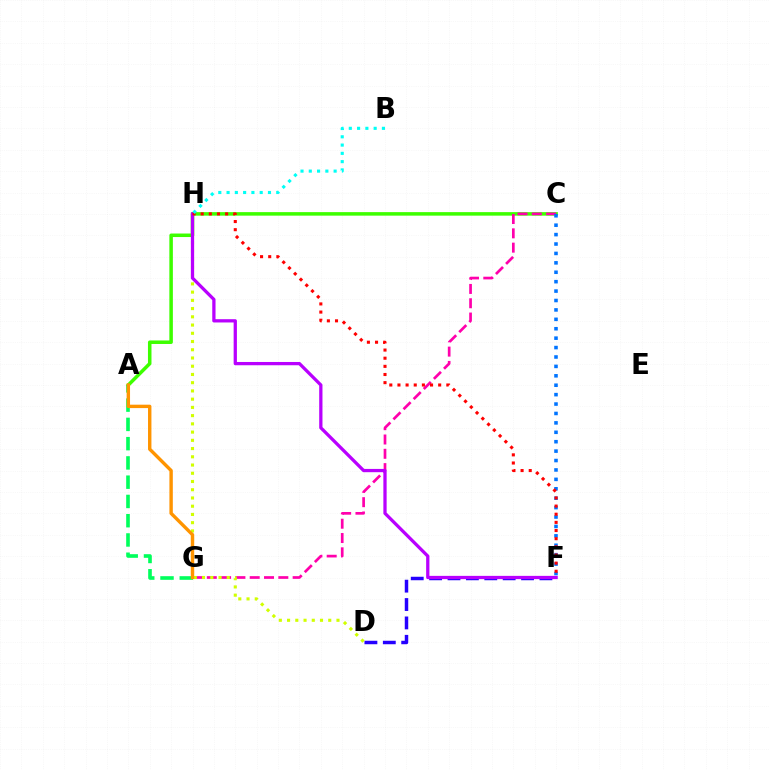{('A', 'C'): [{'color': '#3dff00', 'line_style': 'solid', 'thickness': 2.53}], ('C', 'G'): [{'color': '#ff00ac', 'line_style': 'dashed', 'thickness': 1.94}], ('D', 'F'): [{'color': '#2500ff', 'line_style': 'dashed', 'thickness': 2.5}], ('D', 'H'): [{'color': '#d1ff00', 'line_style': 'dotted', 'thickness': 2.24}], ('A', 'G'): [{'color': '#00ff5c', 'line_style': 'dashed', 'thickness': 2.62}, {'color': '#ff9400', 'line_style': 'solid', 'thickness': 2.45}], ('F', 'H'): [{'color': '#b900ff', 'line_style': 'solid', 'thickness': 2.35}, {'color': '#ff0000', 'line_style': 'dotted', 'thickness': 2.21}], ('C', 'F'): [{'color': '#0074ff', 'line_style': 'dotted', 'thickness': 2.56}], ('B', 'H'): [{'color': '#00fff6', 'line_style': 'dotted', 'thickness': 2.25}]}